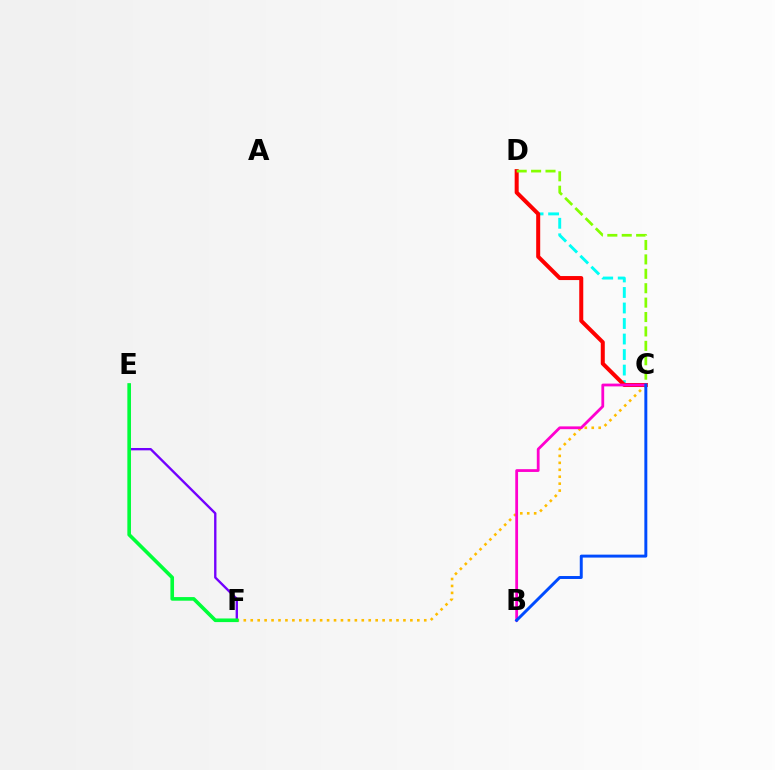{('C', 'F'): [{'color': '#ffbd00', 'line_style': 'dotted', 'thickness': 1.89}], ('C', 'D'): [{'color': '#00fff6', 'line_style': 'dashed', 'thickness': 2.11}, {'color': '#ff0000', 'line_style': 'solid', 'thickness': 2.89}, {'color': '#84ff00', 'line_style': 'dashed', 'thickness': 1.96}], ('B', 'C'): [{'color': '#ff00cf', 'line_style': 'solid', 'thickness': 2.01}, {'color': '#004bff', 'line_style': 'solid', 'thickness': 2.12}], ('E', 'F'): [{'color': '#7200ff', 'line_style': 'solid', 'thickness': 1.69}, {'color': '#00ff39', 'line_style': 'solid', 'thickness': 2.61}]}